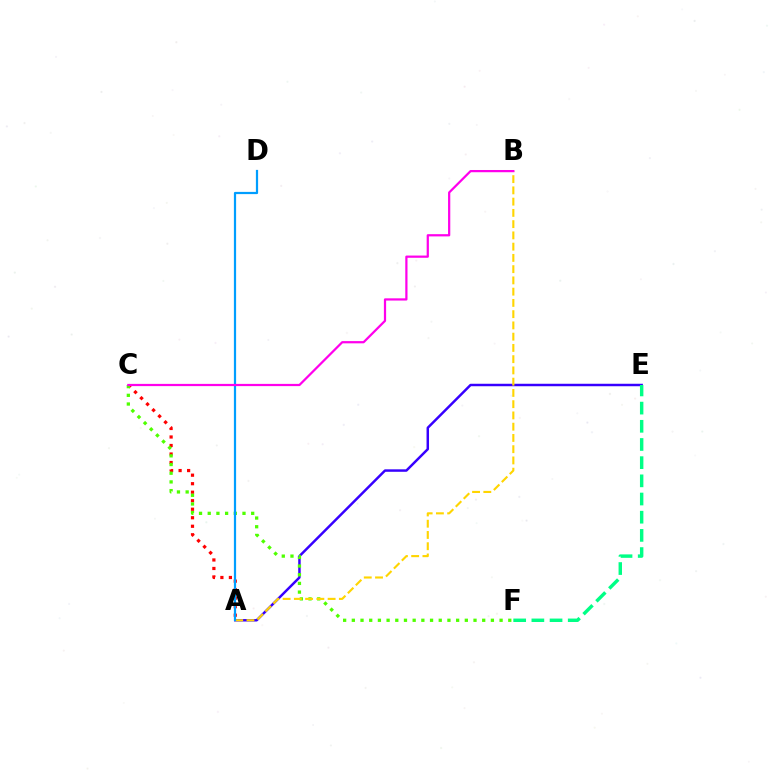{('A', 'E'): [{'color': '#3700ff', 'line_style': 'solid', 'thickness': 1.78}], ('E', 'F'): [{'color': '#00ff86', 'line_style': 'dashed', 'thickness': 2.47}], ('A', 'C'): [{'color': '#ff0000', 'line_style': 'dotted', 'thickness': 2.31}], ('C', 'F'): [{'color': '#4fff00', 'line_style': 'dotted', 'thickness': 2.36}], ('A', 'B'): [{'color': '#ffd500', 'line_style': 'dashed', 'thickness': 1.53}], ('A', 'D'): [{'color': '#009eff', 'line_style': 'solid', 'thickness': 1.6}], ('B', 'C'): [{'color': '#ff00ed', 'line_style': 'solid', 'thickness': 1.61}]}